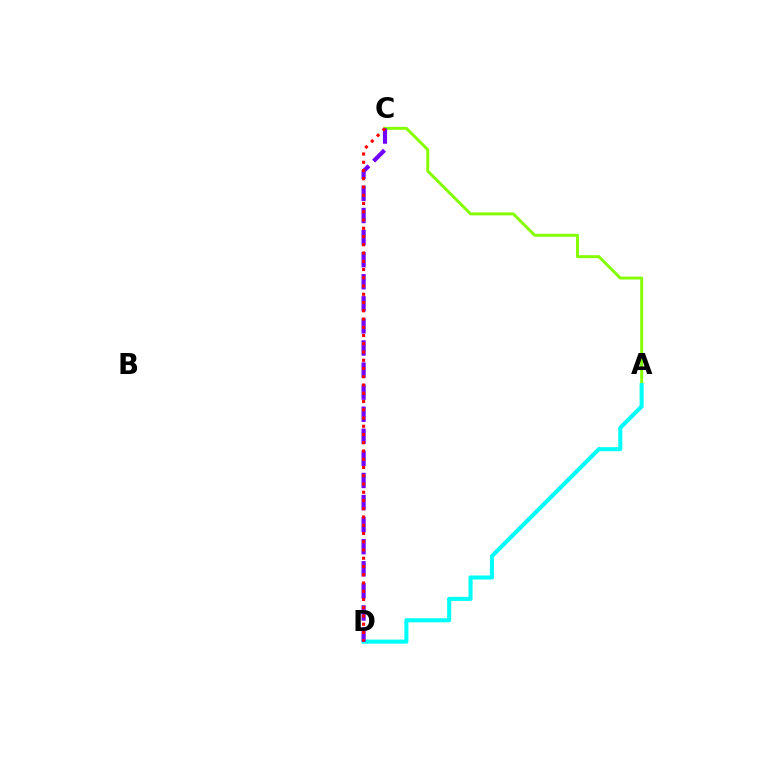{('A', 'C'): [{'color': '#84ff00', 'line_style': 'solid', 'thickness': 2.13}], ('A', 'D'): [{'color': '#00fff6', 'line_style': 'solid', 'thickness': 2.93}], ('C', 'D'): [{'color': '#7200ff', 'line_style': 'dashed', 'thickness': 3.0}, {'color': '#ff0000', 'line_style': 'dotted', 'thickness': 2.24}]}